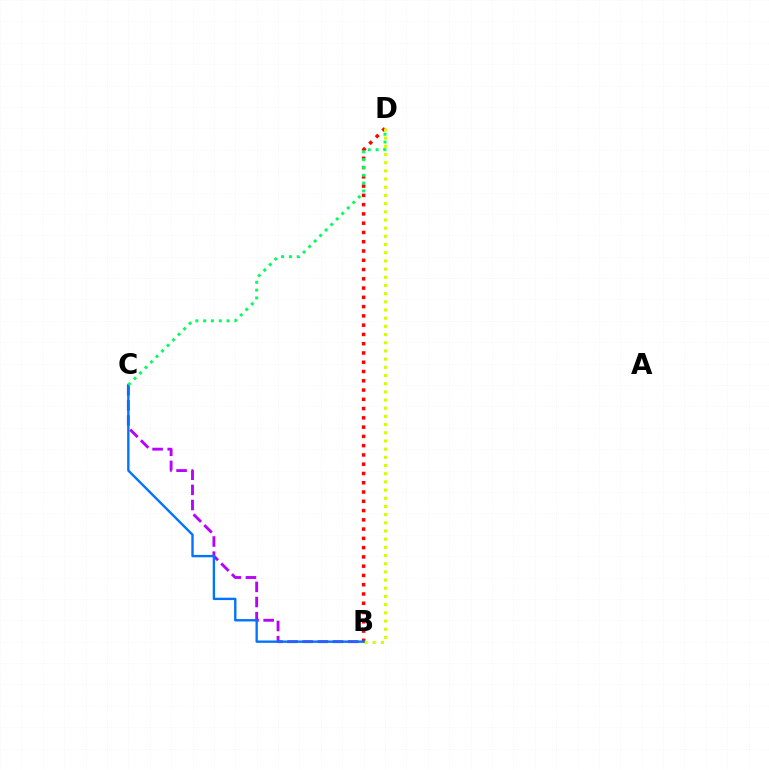{('B', 'C'): [{'color': '#b900ff', 'line_style': 'dashed', 'thickness': 2.05}, {'color': '#0074ff', 'line_style': 'solid', 'thickness': 1.7}], ('B', 'D'): [{'color': '#ff0000', 'line_style': 'dotted', 'thickness': 2.52}, {'color': '#d1ff00', 'line_style': 'dotted', 'thickness': 2.22}], ('C', 'D'): [{'color': '#00ff5c', 'line_style': 'dotted', 'thickness': 2.12}]}